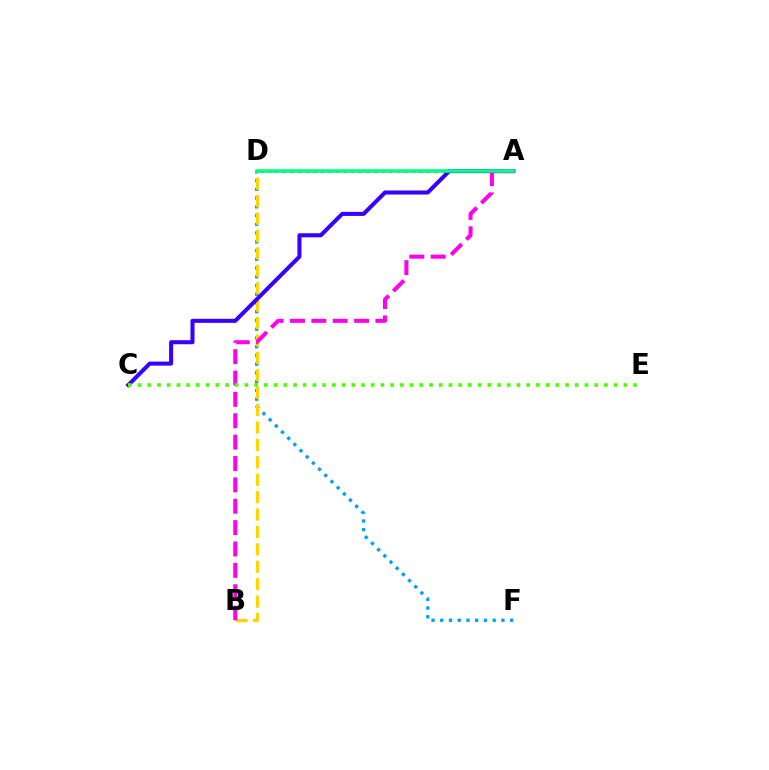{('A', 'D'): [{'color': '#ff0000', 'line_style': 'dotted', 'thickness': 2.06}, {'color': '#00ff86', 'line_style': 'solid', 'thickness': 2.57}], ('D', 'F'): [{'color': '#009eff', 'line_style': 'dotted', 'thickness': 2.38}], ('B', 'D'): [{'color': '#ffd500', 'line_style': 'dashed', 'thickness': 2.37}], ('A', 'C'): [{'color': '#3700ff', 'line_style': 'solid', 'thickness': 2.92}], ('A', 'B'): [{'color': '#ff00ed', 'line_style': 'dashed', 'thickness': 2.9}], ('C', 'E'): [{'color': '#4fff00', 'line_style': 'dotted', 'thickness': 2.64}]}